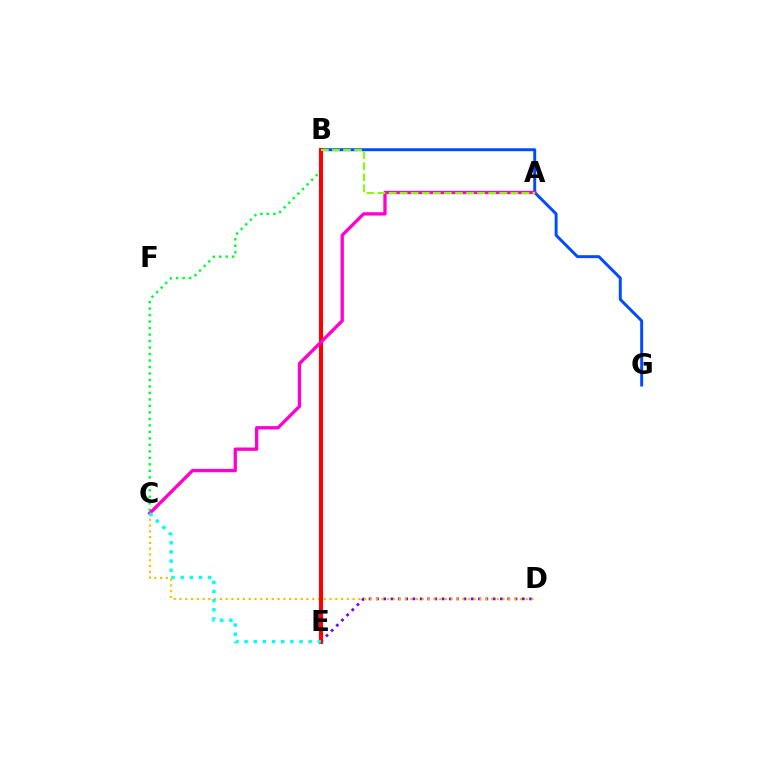{('D', 'E'): [{'color': '#7200ff', 'line_style': 'dotted', 'thickness': 1.98}], ('B', 'G'): [{'color': '#004bff', 'line_style': 'solid', 'thickness': 2.13}], ('C', 'D'): [{'color': '#ffbd00', 'line_style': 'dotted', 'thickness': 1.57}], ('B', 'C'): [{'color': '#00ff39', 'line_style': 'dotted', 'thickness': 1.76}], ('B', 'E'): [{'color': '#ff0000', 'line_style': 'solid', 'thickness': 2.93}], ('A', 'C'): [{'color': '#ff00cf', 'line_style': 'solid', 'thickness': 2.39}], ('A', 'B'): [{'color': '#84ff00', 'line_style': 'dashed', 'thickness': 1.5}], ('C', 'E'): [{'color': '#00fff6', 'line_style': 'dotted', 'thickness': 2.49}]}